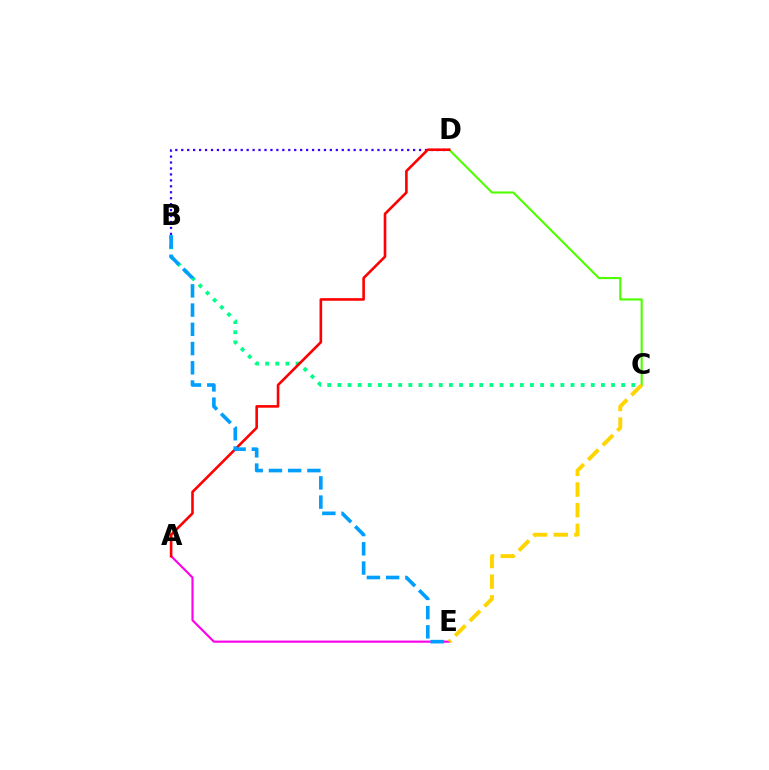{('A', 'E'): [{'color': '#ff00ed', 'line_style': 'solid', 'thickness': 1.54}], ('B', 'C'): [{'color': '#00ff86', 'line_style': 'dotted', 'thickness': 2.75}], ('B', 'D'): [{'color': '#3700ff', 'line_style': 'dotted', 'thickness': 1.62}], ('C', 'D'): [{'color': '#4fff00', 'line_style': 'solid', 'thickness': 1.54}], ('C', 'E'): [{'color': '#ffd500', 'line_style': 'dashed', 'thickness': 2.81}], ('A', 'D'): [{'color': '#ff0000', 'line_style': 'solid', 'thickness': 1.88}], ('B', 'E'): [{'color': '#009eff', 'line_style': 'dashed', 'thickness': 2.61}]}